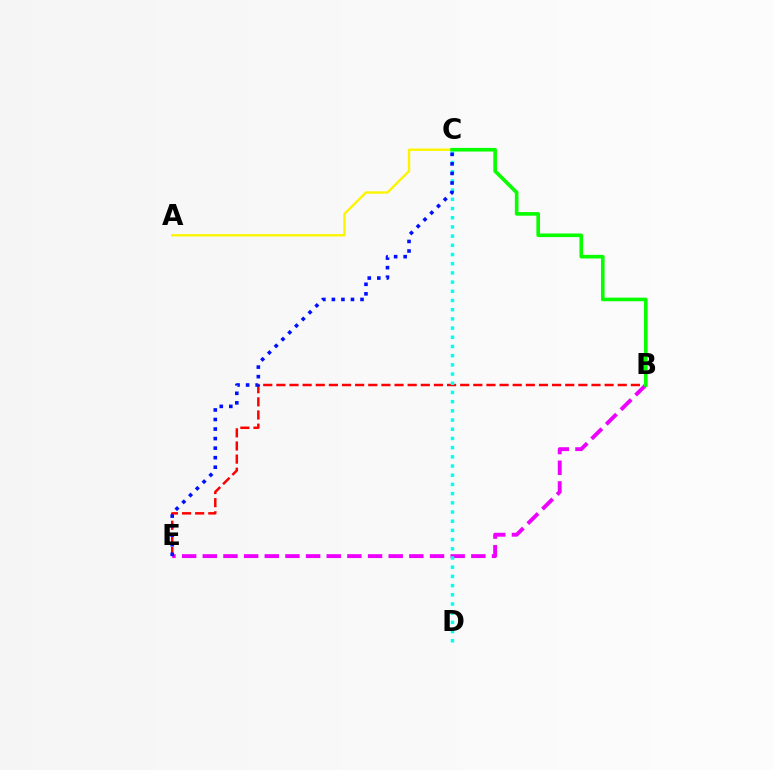{('A', 'C'): [{'color': '#fcf500', 'line_style': 'solid', 'thickness': 1.72}], ('B', 'E'): [{'color': '#ee00ff', 'line_style': 'dashed', 'thickness': 2.81}, {'color': '#ff0000', 'line_style': 'dashed', 'thickness': 1.78}], ('B', 'C'): [{'color': '#08ff00', 'line_style': 'solid', 'thickness': 2.62}], ('C', 'D'): [{'color': '#00fff6', 'line_style': 'dotted', 'thickness': 2.5}], ('C', 'E'): [{'color': '#0010ff', 'line_style': 'dotted', 'thickness': 2.59}]}